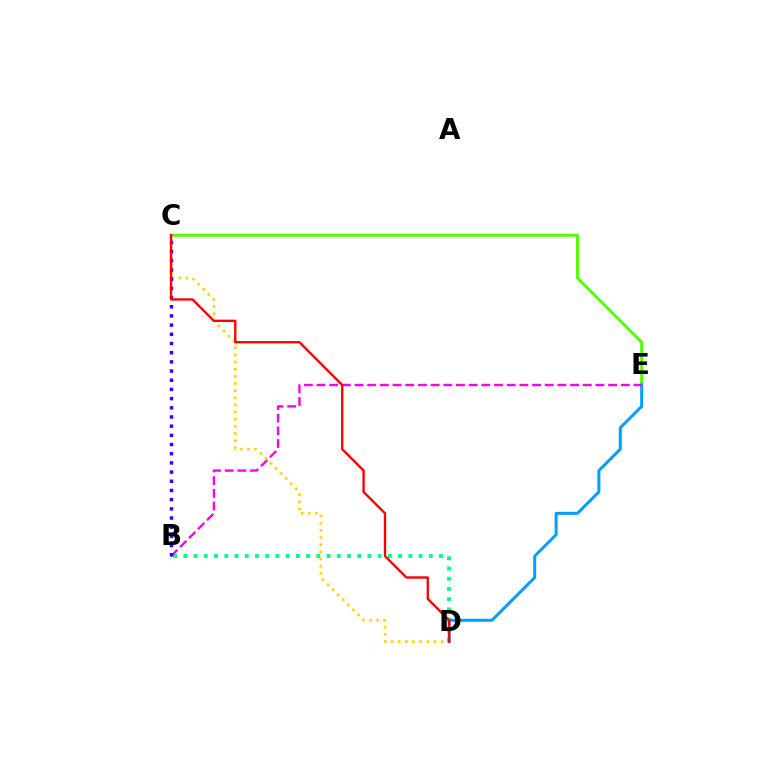{('B', 'D'): [{'color': '#00ff86', 'line_style': 'dotted', 'thickness': 2.78}], ('C', 'E'): [{'color': '#4fff00', 'line_style': 'solid', 'thickness': 2.11}], ('D', 'E'): [{'color': '#009eff', 'line_style': 'solid', 'thickness': 2.15}], ('B', 'E'): [{'color': '#ff00ed', 'line_style': 'dashed', 'thickness': 1.72}], ('C', 'D'): [{'color': '#ffd500', 'line_style': 'dotted', 'thickness': 1.94}, {'color': '#ff0000', 'line_style': 'solid', 'thickness': 1.7}], ('B', 'C'): [{'color': '#3700ff', 'line_style': 'dotted', 'thickness': 2.5}]}